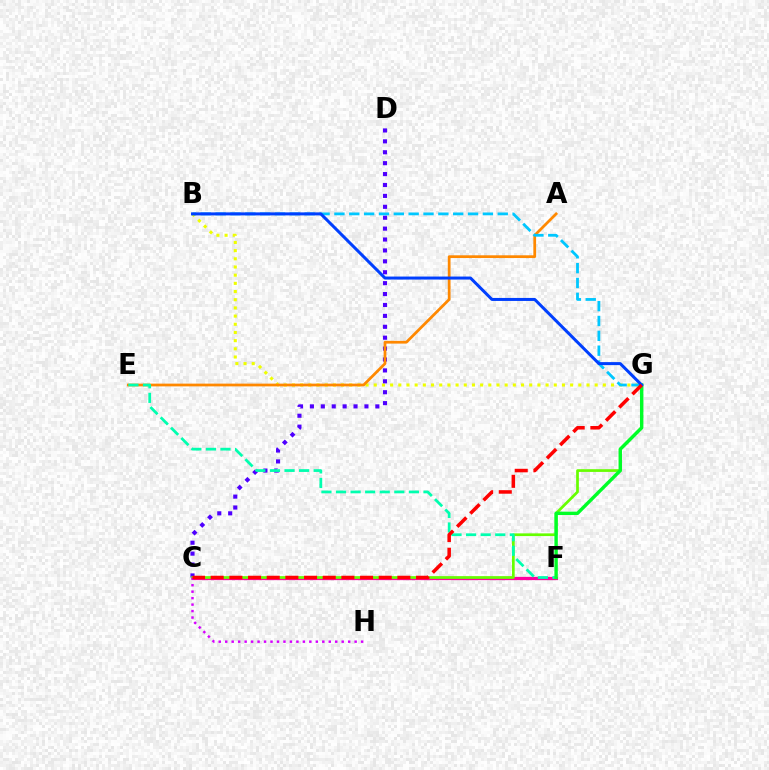{('B', 'G'): [{'color': '#eeff00', 'line_style': 'dotted', 'thickness': 2.22}, {'color': '#00c7ff', 'line_style': 'dashed', 'thickness': 2.02}, {'color': '#003fff', 'line_style': 'solid', 'thickness': 2.17}], ('C', 'D'): [{'color': '#4f00ff', 'line_style': 'dotted', 'thickness': 2.96}], ('C', 'F'): [{'color': '#ff00a0', 'line_style': 'solid', 'thickness': 2.34}], ('C', 'G'): [{'color': '#66ff00', 'line_style': 'solid', 'thickness': 1.95}, {'color': '#ff0000', 'line_style': 'dashed', 'thickness': 2.54}], ('C', 'H'): [{'color': '#d600ff', 'line_style': 'dotted', 'thickness': 1.76}], ('A', 'E'): [{'color': '#ff8800', 'line_style': 'solid', 'thickness': 1.98}], ('E', 'F'): [{'color': '#00ffaf', 'line_style': 'dashed', 'thickness': 1.98}], ('F', 'G'): [{'color': '#00ff27', 'line_style': 'solid', 'thickness': 2.44}]}